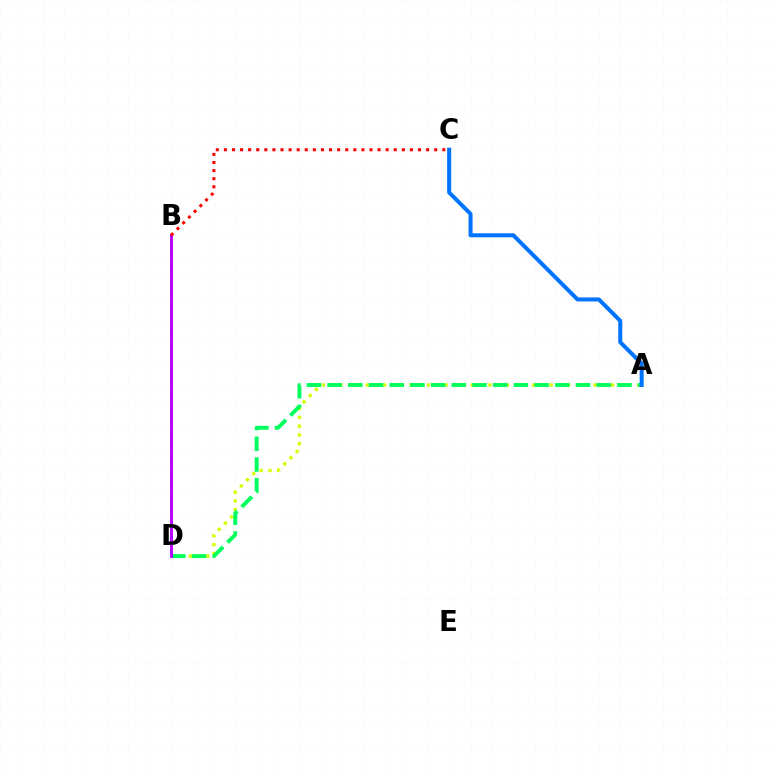{('A', 'D'): [{'color': '#d1ff00', 'line_style': 'dotted', 'thickness': 2.38}, {'color': '#00ff5c', 'line_style': 'dashed', 'thickness': 2.81}], ('B', 'D'): [{'color': '#b900ff', 'line_style': 'solid', 'thickness': 2.09}], ('A', 'C'): [{'color': '#0074ff', 'line_style': 'solid', 'thickness': 2.9}], ('B', 'C'): [{'color': '#ff0000', 'line_style': 'dotted', 'thickness': 2.2}]}